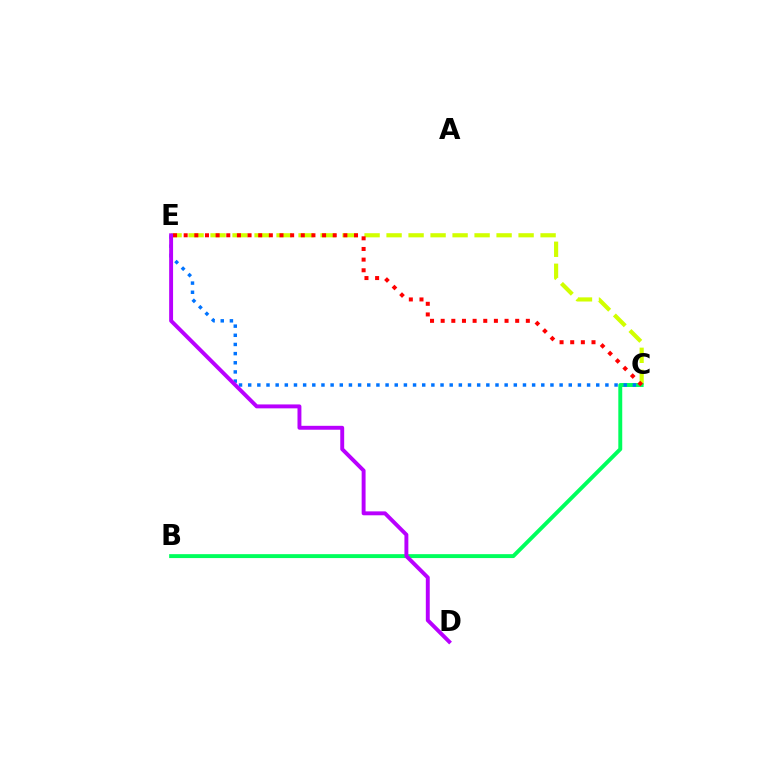{('C', 'E'): [{'color': '#d1ff00', 'line_style': 'dashed', 'thickness': 2.99}, {'color': '#0074ff', 'line_style': 'dotted', 'thickness': 2.49}, {'color': '#ff0000', 'line_style': 'dotted', 'thickness': 2.89}], ('B', 'C'): [{'color': '#00ff5c', 'line_style': 'solid', 'thickness': 2.82}], ('D', 'E'): [{'color': '#b900ff', 'line_style': 'solid', 'thickness': 2.82}]}